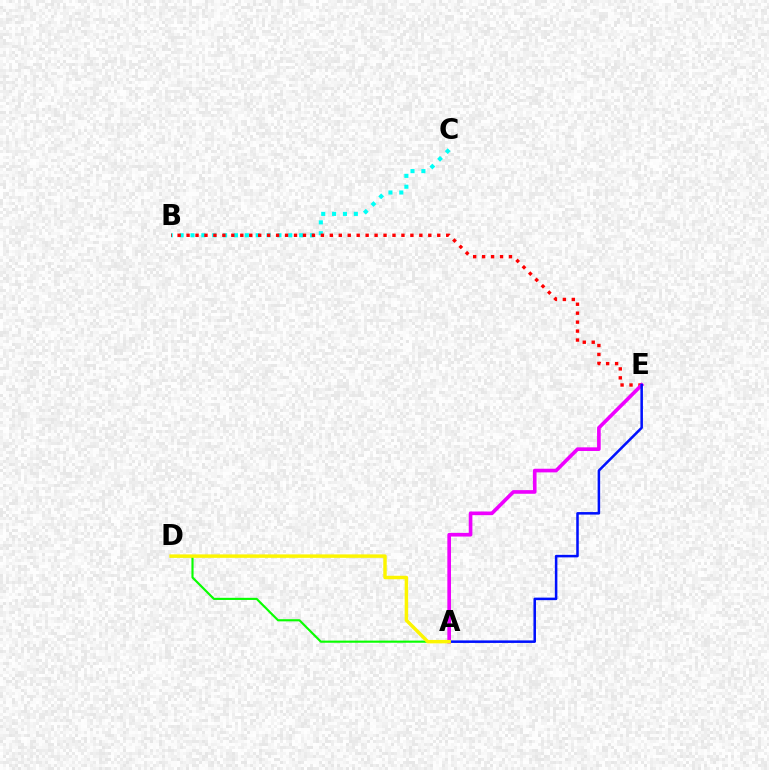{('B', 'C'): [{'color': '#00fff6', 'line_style': 'dotted', 'thickness': 2.95}], ('A', 'D'): [{'color': '#08ff00', 'line_style': 'solid', 'thickness': 1.54}, {'color': '#fcf500', 'line_style': 'solid', 'thickness': 2.49}], ('B', 'E'): [{'color': '#ff0000', 'line_style': 'dotted', 'thickness': 2.43}], ('A', 'E'): [{'color': '#ee00ff', 'line_style': 'solid', 'thickness': 2.62}, {'color': '#0010ff', 'line_style': 'solid', 'thickness': 1.82}]}